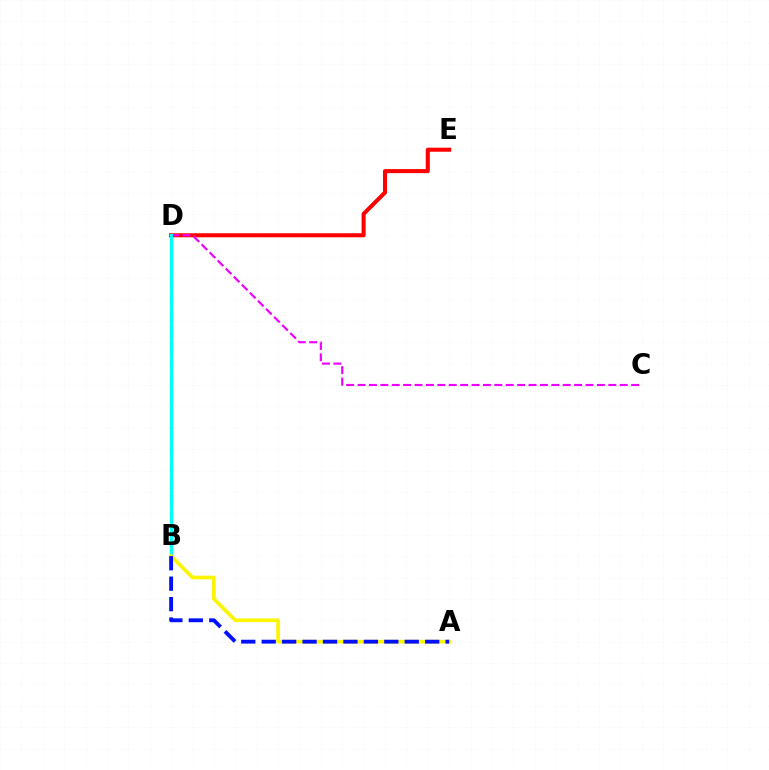{('B', 'D'): [{'color': '#08ff00', 'line_style': 'dashed', 'thickness': 2.29}, {'color': '#00fff6', 'line_style': 'solid', 'thickness': 2.27}], ('D', 'E'): [{'color': '#ff0000', 'line_style': 'solid', 'thickness': 2.91}], ('C', 'D'): [{'color': '#ee00ff', 'line_style': 'dashed', 'thickness': 1.55}], ('A', 'B'): [{'color': '#fcf500', 'line_style': 'solid', 'thickness': 2.66}, {'color': '#0010ff', 'line_style': 'dashed', 'thickness': 2.78}]}